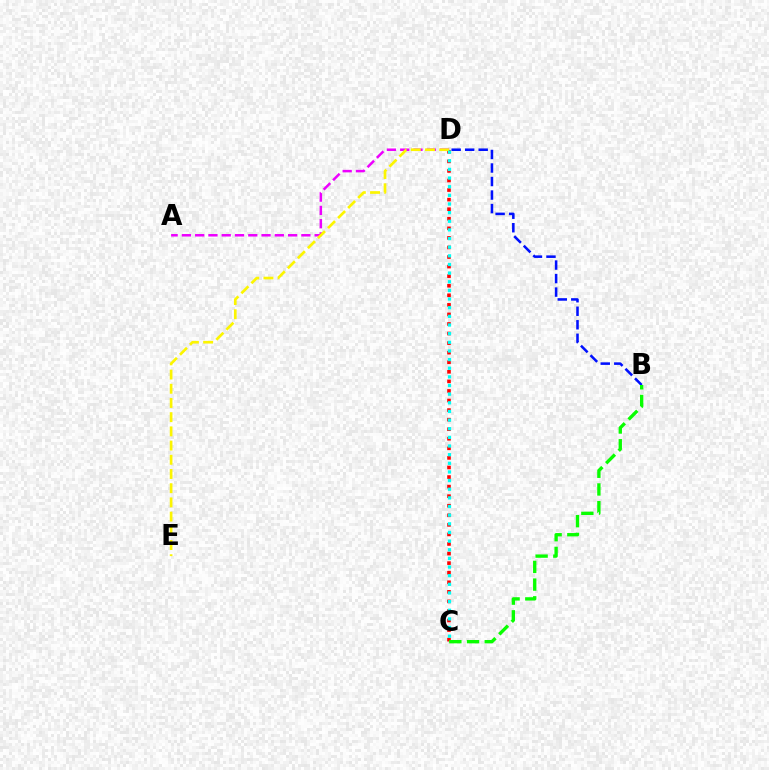{('A', 'D'): [{'color': '#ee00ff', 'line_style': 'dashed', 'thickness': 1.8}], ('C', 'D'): [{'color': '#ff0000', 'line_style': 'dotted', 'thickness': 2.6}, {'color': '#00fff6', 'line_style': 'dotted', 'thickness': 2.35}], ('D', 'E'): [{'color': '#fcf500', 'line_style': 'dashed', 'thickness': 1.93}], ('B', 'D'): [{'color': '#0010ff', 'line_style': 'dashed', 'thickness': 1.84}], ('B', 'C'): [{'color': '#08ff00', 'line_style': 'dashed', 'thickness': 2.4}]}